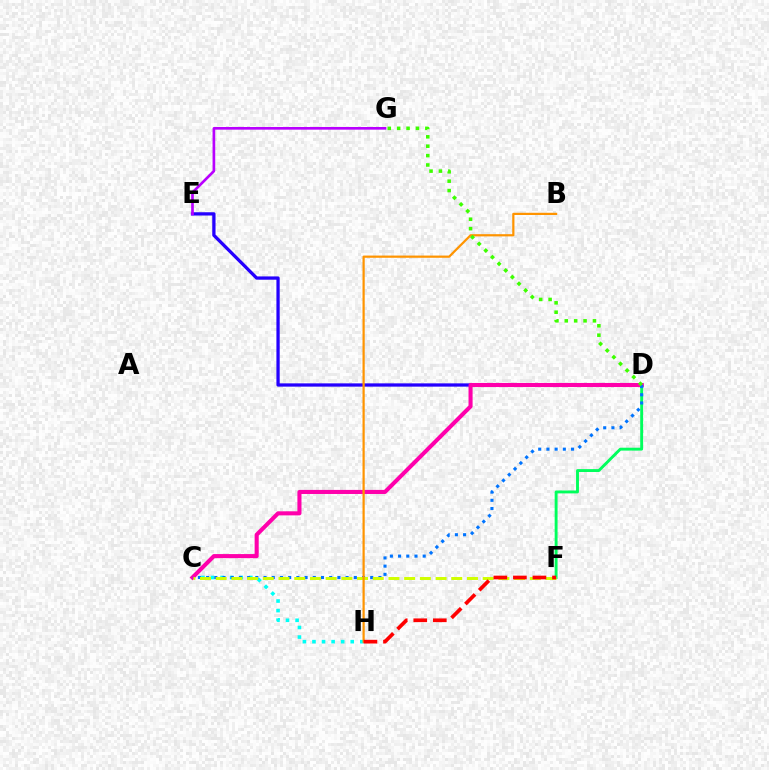{('C', 'H'): [{'color': '#00fff6', 'line_style': 'dotted', 'thickness': 2.6}], ('D', 'F'): [{'color': '#00ff5c', 'line_style': 'solid', 'thickness': 2.08}], ('D', 'E'): [{'color': '#2500ff', 'line_style': 'solid', 'thickness': 2.36}], ('C', 'D'): [{'color': '#ff00ac', 'line_style': 'solid', 'thickness': 2.93}, {'color': '#0074ff', 'line_style': 'dotted', 'thickness': 2.23}], ('C', 'F'): [{'color': '#d1ff00', 'line_style': 'dashed', 'thickness': 2.13}], ('B', 'H'): [{'color': '#ff9400', 'line_style': 'solid', 'thickness': 1.59}], ('E', 'G'): [{'color': '#b900ff', 'line_style': 'solid', 'thickness': 1.92}], ('F', 'H'): [{'color': '#ff0000', 'line_style': 'dashed', 'thickness': 2.66}], ('D', 'G'): [{'color': '#3dff00', 'line_style': 'dotted', 'thickness': 2.55}]}